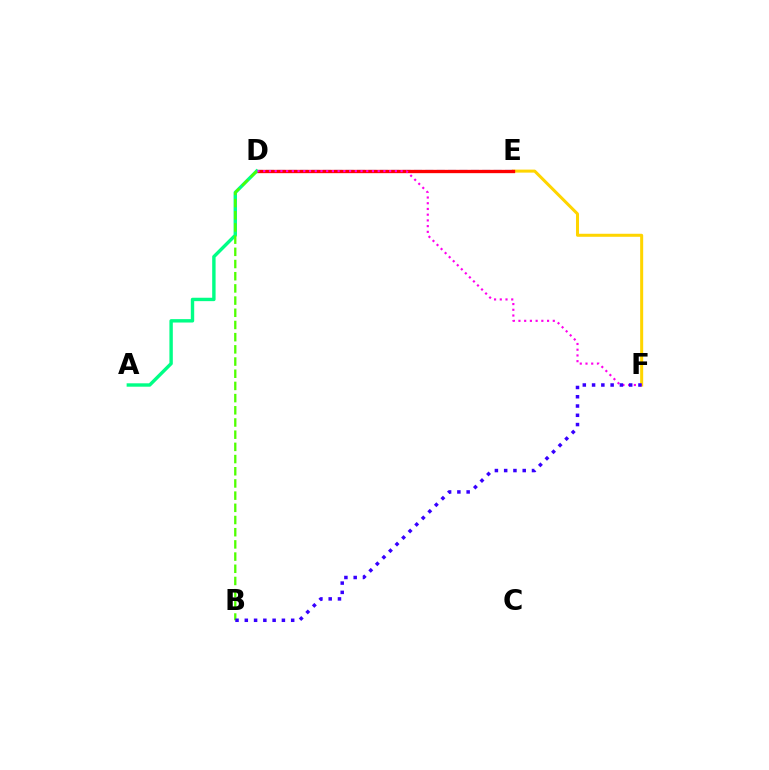{('E', 'F'): [{'color': '#ffd500', 'line_style': 'solid', 'thickness': 2.18}], ('D', 'E'): [{'color': '#009eff', 'line_style': 'dashed', 'thickness': 1.55}, {'color': '#ff0000', 'line_style': 'solid', 'thickness': 2.39}], ('A', 'D'): [{'color': '#00ff86', 'line_style': 'solid', 'thickness': 2.45}], ('B', 'D'): [{'color': '#4fff00', 'line_style': 'dashed', 'thickness': 1.66}], ('D', 'F'): [{'color': '#ff00ed', 'line_style': 'dotted', 'thickness': 1.55}], ('B', 'F'): [{'color': '#3700ff', 'line_style': 'dotted', 'thickness': 2.52}]}